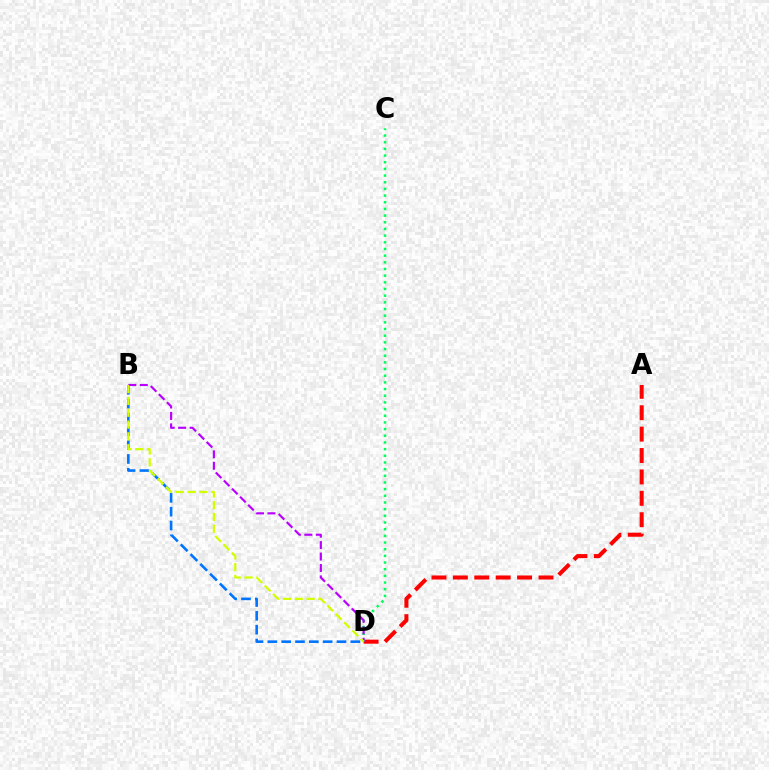{('B', 'D'): [{'color': '#0074ff', 'line_style': 'dashed', 'thickness': 1.88}, {'color': '#b900ff', 'line_style': 'dashed', 'thickness': 1.55}, {'color': '#d1ff00', 'line_style': 'dashed', 'thickness': 1.6}], ('A', 'D'): [{'color': '#ff0000', 'line_style': 'dashed', 'thickness': 2.91}], ('C', 'D'): [{'color': '#00ff5c', 'line_style': 'dotted', 'thickness': 1.81}]}